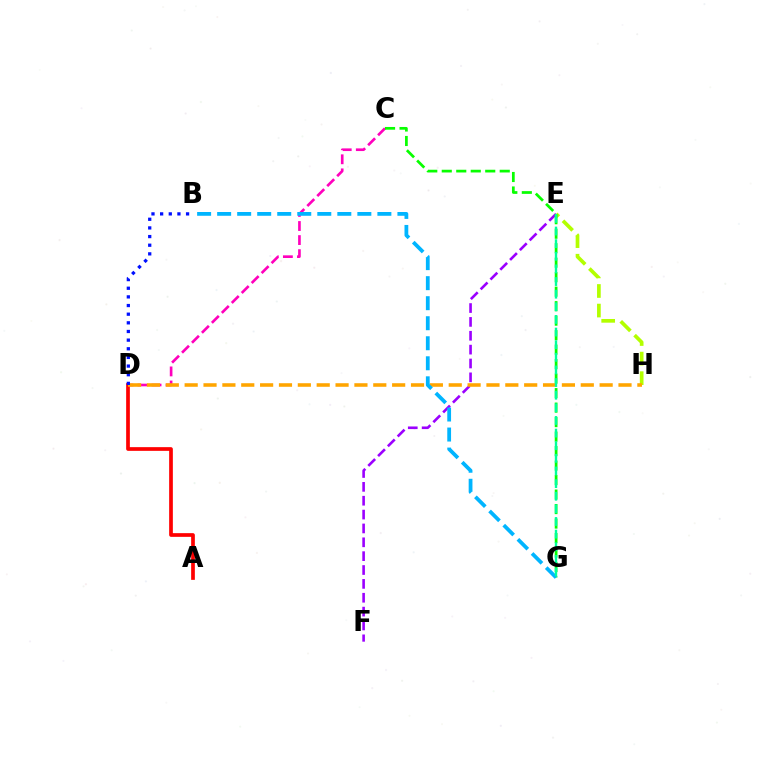{('C', 'D'): [{'color': '#ff00bd', 'line_style': 'dashed', 'thickness': 1.91}], ('E', 'F'): [{'color': '#9b00ff', 'line_style': 'dashed', 'thickness': 1.88}], ('E', 'H'): [{'color': '#b3ff00', 'line_style': 'dashed', 'thickness': 2.66}], ('C', 'G'): [{'color': '#08ff00', 'line_style': 'dashed', 'thickness': 1.97}], ('A', 'D'): [{'color': '#ff0000', 'line_style': 'solid', 'thickness': 2.66}], ('D', 'H'): [{'color': '#ffa500', 'line_style': 'dashed', 'thickness': 2.56}], ('B', 'G'): [{'color': '#00b5ff', 'line_style': 'dashed', 'thickness': 2.72}], ('E', 'G'): [{'color': '#00ff9d', 'line_style': 'dashed', 'thickness': 1.72}], ('B', 'D'): [{'color': '#0010ff', 'line_style': 'dotted', 'thickness': 2.35}]}